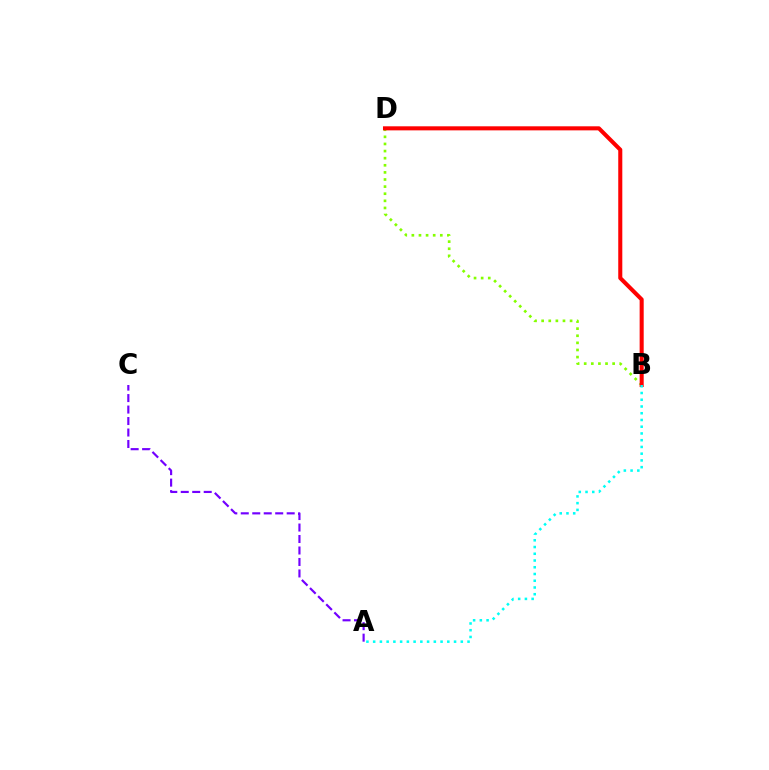{('B', 'D'): [{'color': '#84ff00', 'line_style': 'dotted', 'thickness': 1.93}, {'color': '#ff0000', 'line_style': 'solid', 'thickness': 2.92}], ('A', 'C'): [{'color': '#7200ff', 'line_style': 'dashed', 'thickness': 1.56}], ('A', 'B'): [{'color': '#00fff6', 'line_style': 'dotted', 'thickness': 1.83}]}